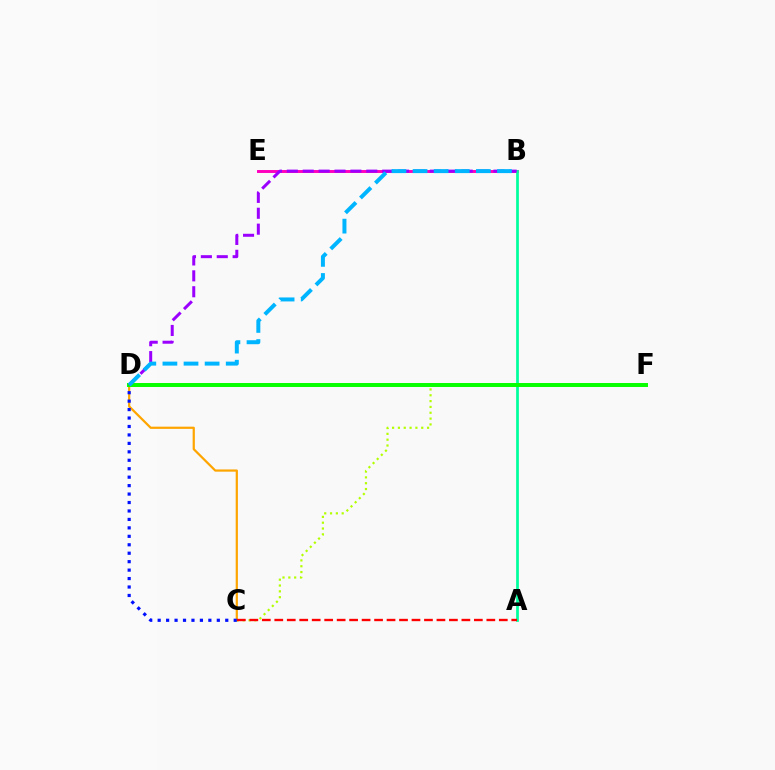{('B', 'E'): [{'color': '#ff00bd', 'line_style': 'solid', 'thickness': 2.12}], ('A', 'B'): [{'color': '#00ff9d', 'line_style': 'solid', 'thickness': 1.97}], ('C', 'D'): [{'color': '#ffa500', 'line_style': 'solid', 'thickness': 1.6}, {'color': '#0010ff', 'line_style': 'dotted', 'thickness': 2.3}], ('C', 'F'): [{'color': '#b3ff00', 'line_style': 'dotted', 'thickness': 1.58}], ('D', 'F'): [{'color': '#08ff00', 'line_style': 'solid', 'thickness': 2.85}], ('B', 'D'): [{'color': '#9b00ff', 'line_style': 'dashed', 'thickness': 2.16}, {'color': '#00b5ff', 'line_style': 'dashed', 'thickness': 2.87}], ('A', 'C'): [{'color': '#ff0000', 'line_style': 'dashed', 'thickness': 1.69}]}